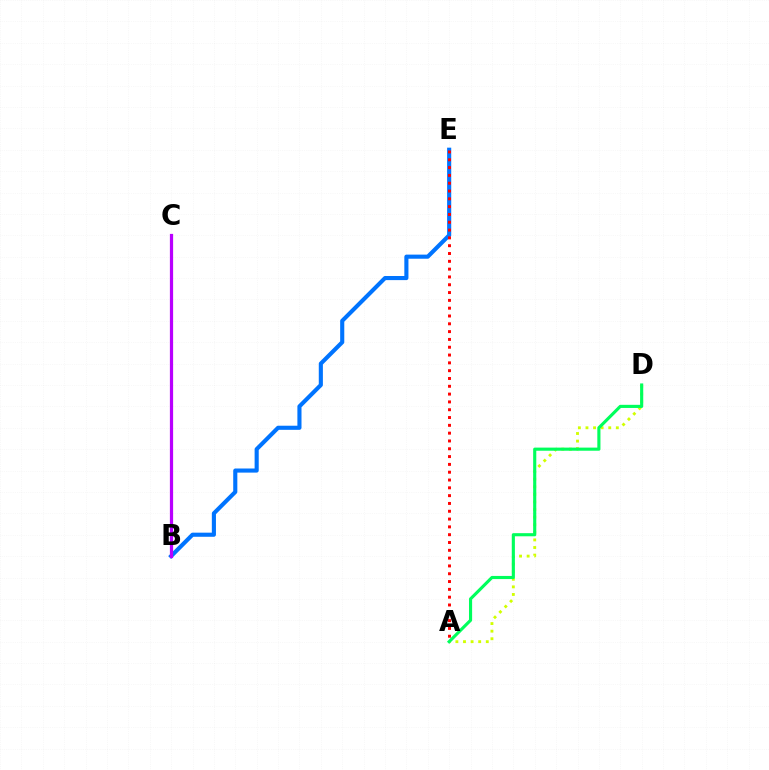{('B', 'E'): [{'color': '#0074ff', 'line_style': 'solid', 'thickness': 2.96}], ('A', 'D'): [{'color': '#d1ff00', 'line_style': 'dotted', 'thickness': 2.06}, {'color': '#00ff5c', 'line_style': 'solid', 'thickness': 2.25}], ('A', 'E'): [{'color': '#ff0000', 'line_style': 'dotted', 'thickness': 2.12}], ('B', 'C'): [{'color': '#b900ff', 'line_style': 'solid', 'thickness': 2.32}]}